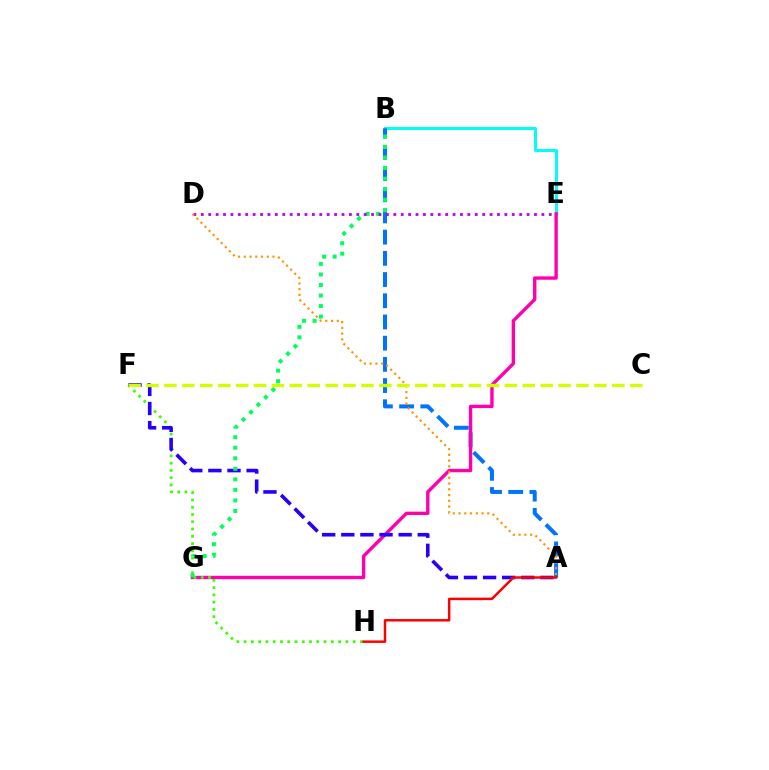{('B', 'E'): [{'color': '#00fff6', 'line_style': 'solid', 'thickness': 2.15}], ('A', 'B'): [{'color': '#0074ff', 'line_style': 'dashed', 'thickness': 2.88}], ('E', 'G'): [{'color': '#ff00ac', 'line_style': 'solid', 'thickness': 2.43}], ('F', 'H'): [{'color': '#3dff00', 'line_style': 'dotted', 'thickness': 1.98}], ('A', 'F'): [{'color': '#2500ff', 'line_style': 'dashed', 'thickness': 2.6}], ('B', 'G'): [{'color': '#00ff5c', 'line_style': 'dotted', 'thickness': 2.86}], ('D', 'E'): [{'color': '#b900ff', 'line_style': 'dotted', 'thickness': 2.01}], ('A', 'H'): [{'color': '#ff0000', 'line_style': 'solid', 'thickness': 1.78}], ('A', 'D'): [{'color': '#ff9400', 'line_style': 'dotted', 'thickness': 1.56}], ('C', 'F'): [{'color': '#d1ff00', 'line_style': 'dashed', 'thickness': 2.43}]}